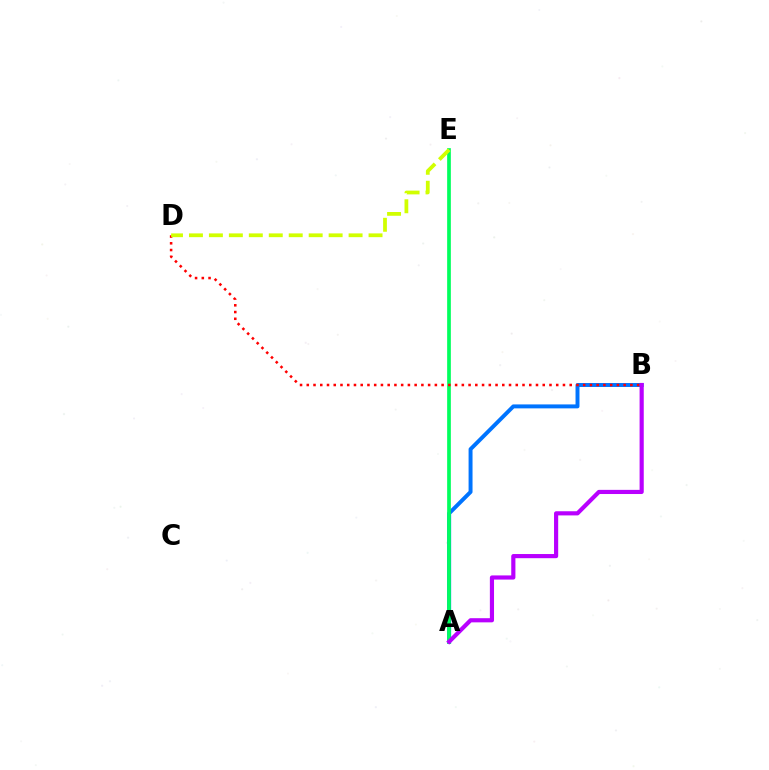{('A', 'B'): [{'color': '#0074ff', 'line_style': 'solid', 'thickness': 2.84}, {'color': '#b900ff', 'line_style': 'solid', 'thickness': 2.99}], ('A', 'E'): [{'color': '#00ff5c', 'line_style': 'solid', 'thickness': 2.66}], ('B', 'D'): [{'color': '#ff0000', 'line_style': 'dotted', 'thickness': 1.83}], ('D', 'E'): [{'color': '#d1ff00', 'line_style': 'dashed', 'thickness': 2.71}]}